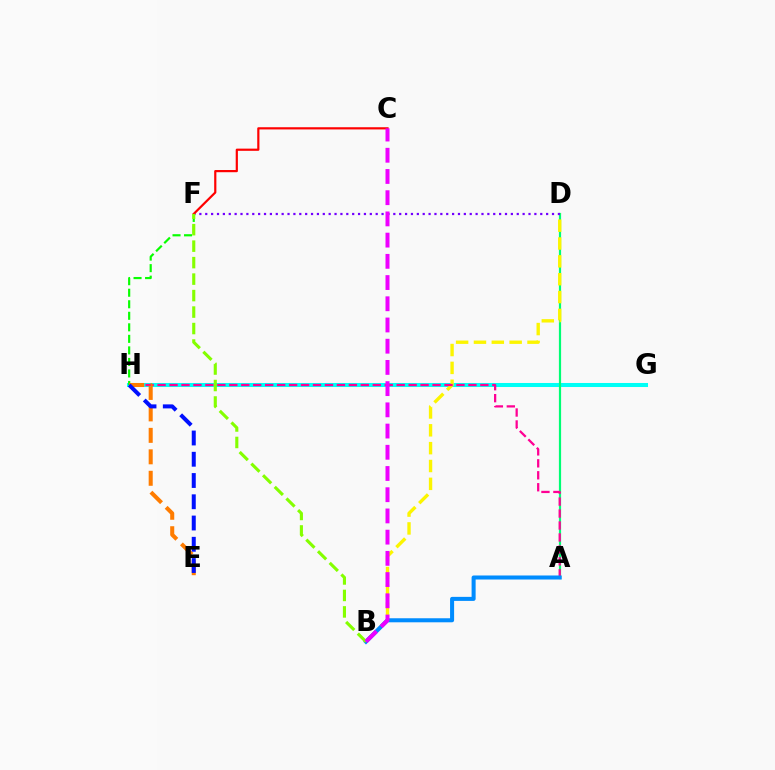{('G', 'H'): [{'color': '#00fff6', 'line_style': 'solid', 'thickness': 2.9}], ('A', 'D'): [{'color': '#00ff74', 'line_style': 'solid', 'thickness': 1.59}], ('F', 'H'): [{'color': '#08ff00', 'line_style': 'dashed', 'thickness': 1.57}], ('B', 'D'): [{'color': '#fcf500', 'line_style': 'dashed', 'thickness': 2.42}], ('D', 'F'): [{'color': '#7200ff', 'line_style': 'dotted', 'thickness': 1.6}], ('A', 'H'): [{'color': '#ff0094', 'line_style': 'dashed', 'thickness': 1.62}], ('C', 'F'): [{'color': '#ff0000', 'line_style': 'solid', 'thickness': 1.58}], ('E', 'H'): [{'color': '#ff7c00', 'line_style': 'dashed', 'thickness': 2.92}, {'color': '#0010ff', 'line_style': 'dashed', 'thickness': 2.89}], ('A', 'B'): [{'color': '#008cff', 'line_style': 'solid', 'thickness': 2.91}], ('B', 'F'): [{'color': '#84ff00', 'line_style': 'dashed', 'thickness': 2.24}], ('B', 'C'): [{'color': '#ee00ff', 'line_style': 'dashed', 'thickness': 2.88}]}